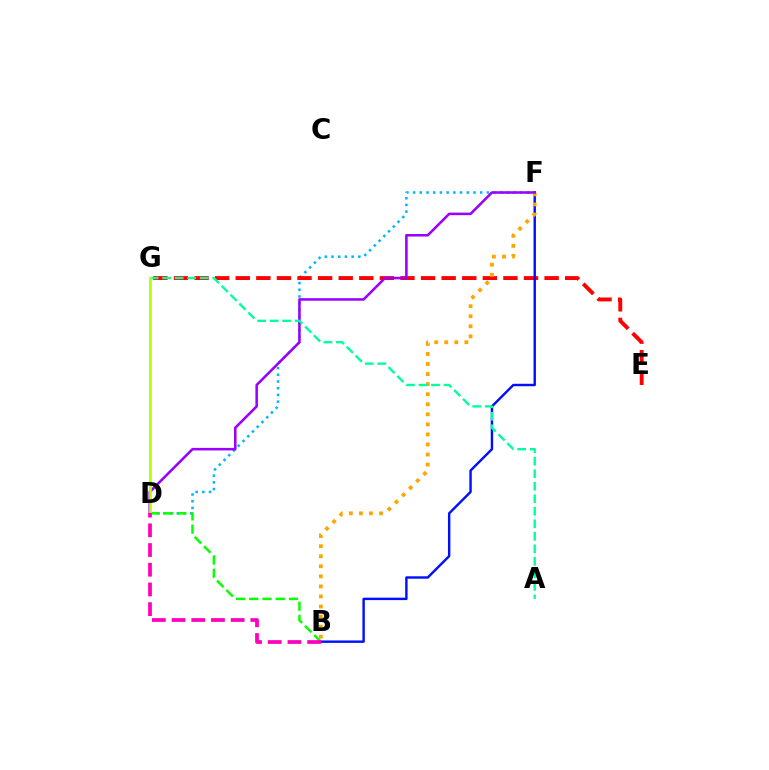{('D', 'F'): [{'color': '#00b5ff', 'line_style': 'dotted', 'thickness': 1.82}, {'color': '#9b00ff', 'line_style': 'solid', 'thickness': 1.84}], ('B', 'D'): [{'color': '#08ff00', 'line_style': 'dashed', 'thickness': 1.8}, {'color': '#ff00bd', 'line_style': 'dashed', 'thickness': 2.68}], ('E', 'G'): [{'color': '#ff0000', 'line_style': 'dashed', 'thickness': 2.8}], ('B', 'F'): [{'color': '#0010ff', 'line_style': 'solid', 'thickness': 1.74}, {'color': '#ffa500', 'line_style': 'dotted', 'thickness': 2.73}], ('A', 'G'): [{'color': '#00ff9d', 'line_style': 'dashed', 'thickness': 1.7}], ('D', 'G'): [{'color': '#b3ff00', 'line_style': 'solid', 'thickness': 1.94}]}